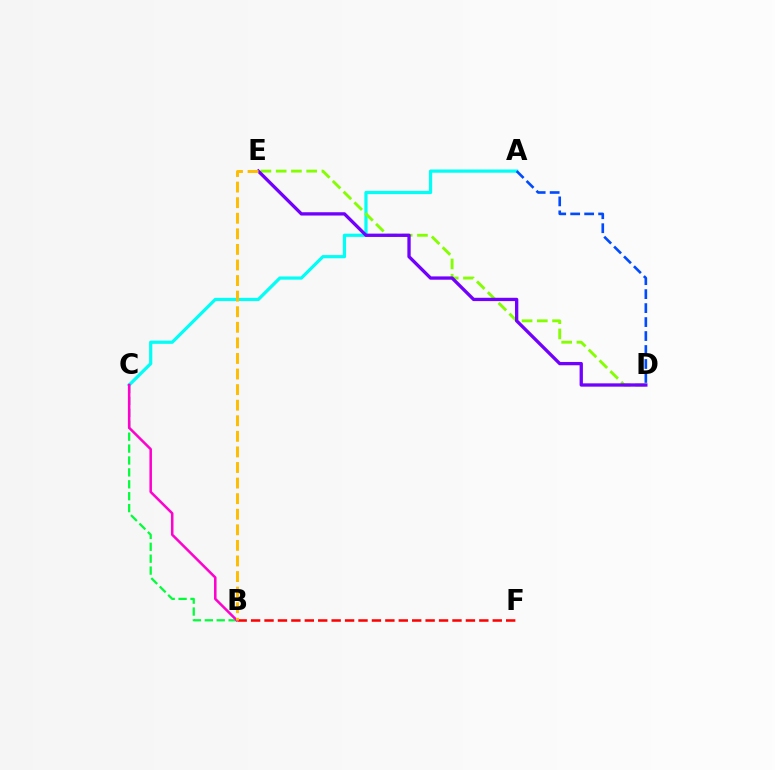{('A', 'C'): [{'color': '#00fff6', 'line_style': 'solid', 'thickness': 2.31}], ('D', 'E'): [{'color': '#84ff00', 'line_style': 'dashed', 'thickness': 2.07}, {'color': '#7200ff', 'line_style': 'solid', 'thickness': 2.38}], ('A', 'D'): [{'color': '#004bff', 'line_style': 'dashed', 'thickness': 1.9}], ('B', 'C'): [{'color': '#00ff39', 'line_style': 'dashed', 'thickness': 1.62}, {'color': '#ff00cf', 'line_style': 'solid', 'thickness': 1.82}], ('B', 'F'): [{'color': '#ff0000', 'line_style': 'dashed', 'thickness': 1.82}], ('B', 'E'): [{'color': '#ffbd00', 'line_style': 'dashed', 'thickness': 2.12}]}